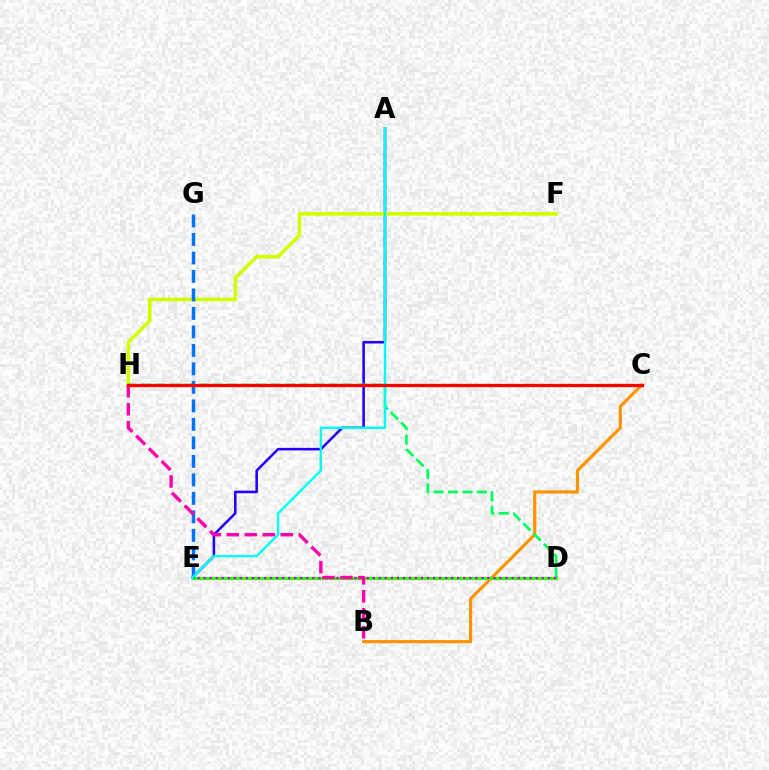{('A', 'E'): [{'color': '#2500ff', 'line_style': 'solid', 'thickness': 1.85}, {'color': '#00fff6', 'line_style': 'solid', 'thickness': 1.74}], ('B', 'C'): [{'color': '#ff9400', 'line_style': 'solid', 'thickness': 2.3}], ('F', 'H'): [{'color': '#d1ff00', 'line_style': 'solid', 'thickness': 2.57}], ('D', 'E'): [{'color': '#3dff00', 'line_style': 'solid', 'thickness': 2.34}, {'color': '#b900ff', 'line_style': 'dotted', 'thickness': 1.64}], ('D', 'H'): [{'color': '#00ff5c', 'line_style': 'dashed', 'thickness': 1.96}], ('E', 'G'): [{'color': '#0074ff', 'line_style': 'dashed', 'thickness': 2.51}], ('B', 'H'): [{'color': '#ff00ac', 'line_style': 'dashed', 'thickness': 2.44}], ('C', 'H'): [{'color': '#ff0000', 'line_style': 'solid', 'thickness': 2.38}]}